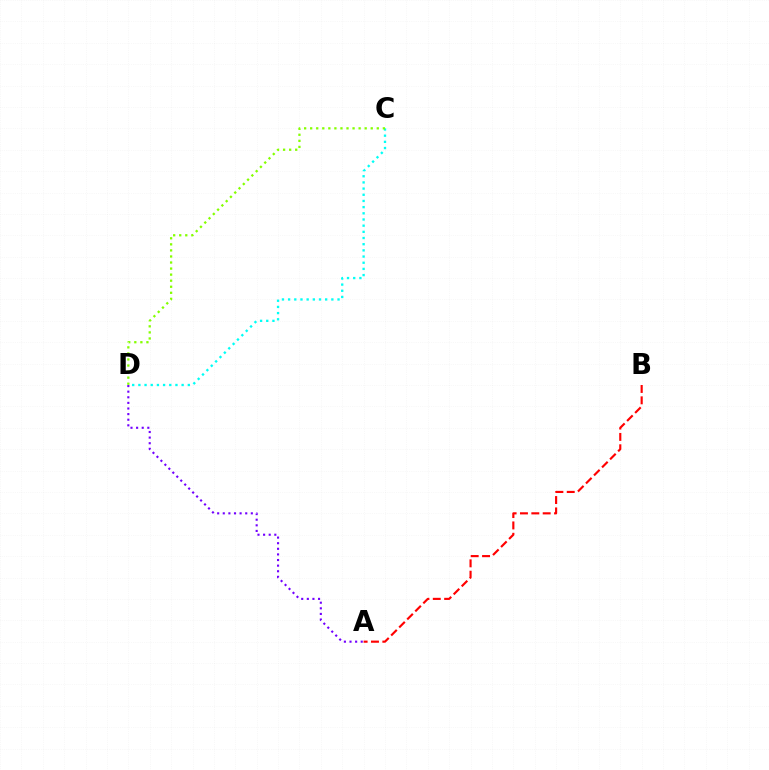{('C', 'D'): [{'color': '#00fff6', 'line_style': 'dotted', 'thickness': 1.68}, {'color': '#84ff00', 'line_style': 'dotted', 'thickness': 1.65}], ('A', 'D'): [{'color': '#7200ff', 'line_style': 'dotted', 'thickness': 1.52}], ('A', 'B'): [{'color': '#ff0000', 'line_style': 'dashed', 'thickness': 1.54}]}